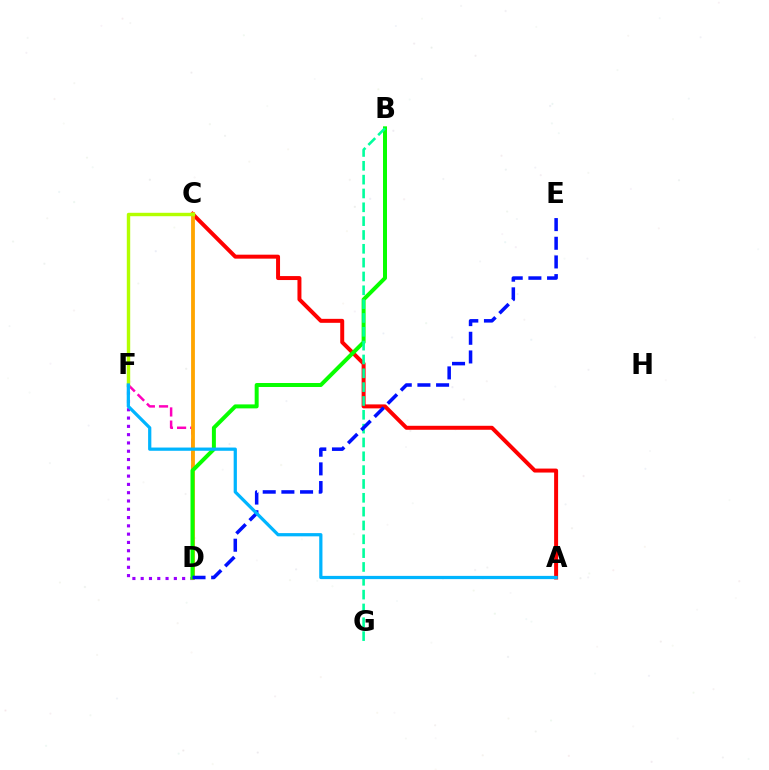{('A', 'C'): [{'color': '#ff0000', 'line_style': 'solid', 'thickness': 2.86}], ('D', 'F'): [{'color': '#9b00ff', 'line_style': 'dotted', 'thickness': 2.25}, {'color': '#ff00bd', 'line_style': 'dashed', 'thickness': 1.79}], ('C', 'D'): [{'color': '#ffa500', 'line_style': 'solid', 'thickness': 2.75}], ('B', 'D'): [{'color': '#08ff00', 'line_style': 'solid', 'thickness': 2.86}], ('C', 'F'): [{'color': '#b3ff00', 'line_style': 'solid', 'thickness': 2.45}], ('B', 'G'): [{'color': '#00ff9d', 'line_style': 'dashed', 'thickness': 1.88}], ('D', 'E'): [{'color': '#0010ff', 'line_style': 'dashed', 'thickness': 2.54}], ('A', 'F'): [{'color': '#00b5ff', 'line_style': 'solid', 'thickness': 2.33}]}